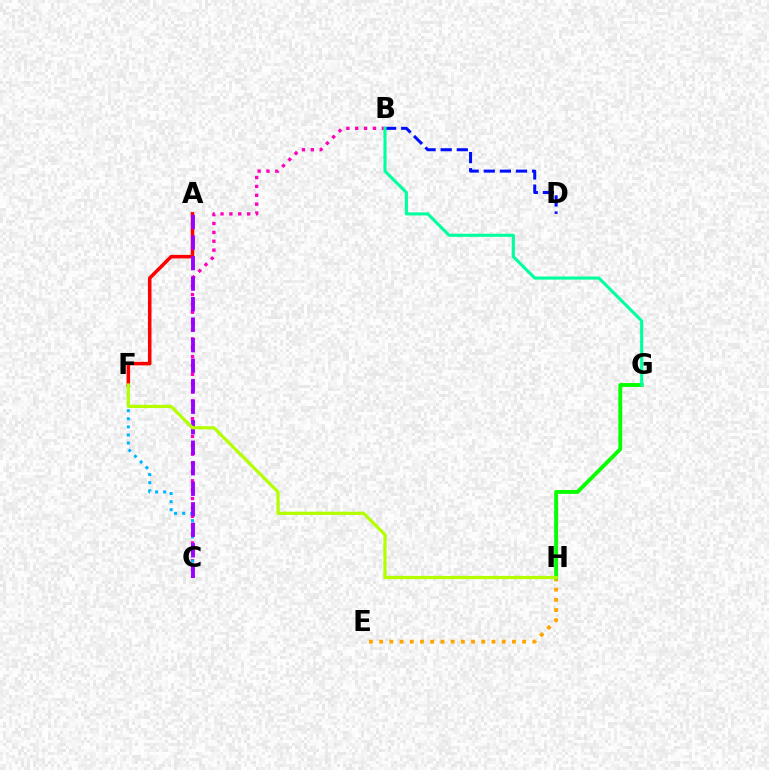{('B', 'C'): [{'color': '#ff00bd', 'line_style': 'dotted', 'thickness': 2.41}], ('B', 'D'): [{'color': '#0010ff', 'line_style': 'dashed', 'thickness': 2.19}], ('C', 'F'): [{'color': '#00b5ff', 'line_style': 'dotted', 'thickness': 2.19}], ('E', 'H'): [{'color': '#ffa500', 'line_style': 'dotted', 'thickness': 2.77}], ('G', 'H'): [{'color': '#08ff00', 'line_style': 'solid', 'thickness': 2.79}], ('A', 'F'): [{'color': '#ff0000', 'line_style': 'solid', 'thickness': 2.53}], ('A', 'C'): [{'color': '#9b00ff', 'line_style': 'dashed', 'thickness': 2.79}], ('F', 'H'): [{'color': '#b3ff00', 'line_style': 'solid', 'thickness': 2.32}], ('B', 'G'): [{'color': '#00ff9d', 'line_style': 'solid', 'thickness': 2.22}]}